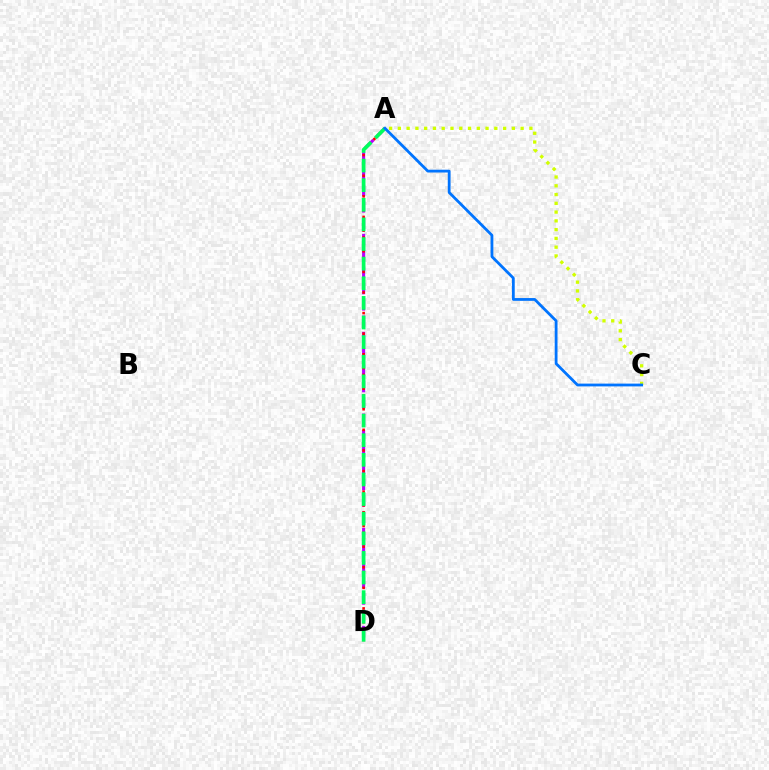{('A', 'D'): [{'color': '#b900ff', 'line_style': 'dashed', 'thickness': 2.22}, {'color': '#ff0000', 'line_style': 'dotted', 'thickness': 1.87}, {'color': '#00ff5c', 'line_style': 'dashed', 'thickness': 2.67}], ('A', 'C'): [{'color': '#d1ff00', 'line_style': 'dotted', 'thickness': 2.38}, {'color': '#0074ff', 'line_style': 'solid', 'thickness': 2.01}]}